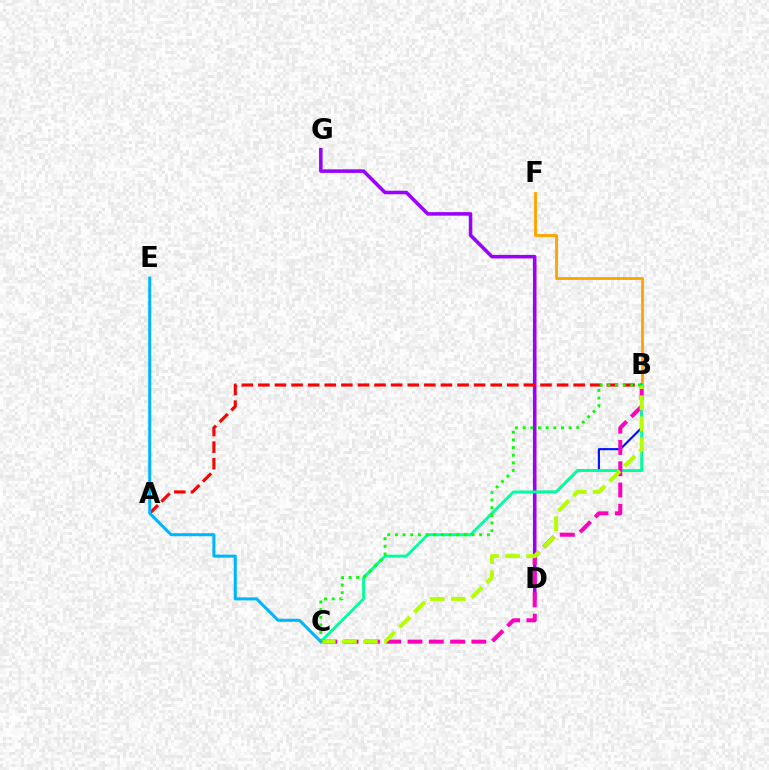{('B', 'D'): [{'color': '#0010ff', 'line_style': 'solid', 'thickness': 1.54}], ('D', 'G'): [{'color': '#9b00ff', 'line_style': 'solid', 'thickness': 2.56}], ('B', 'F'): [{'color': '#ffa500', 'line_style': 'solid', 'thickness': 2.08}], ('B', 'C'): [{'color': '#00ff9d', 'line_style': 'solid', 'thickness': 2.09}, {'color': '#ff00bd', 'line_style': 'dashed', 'thickness': 2.89}, {'color': '#b3ff00', 'line_style': 'dashed', 'thickness': 2.87}, {'color': '#08ff00', 'line_style': 'dotted', 'thickness': 2.08}], ('A', 'B'): [{'color': '#ff0000', 'line_style': 'dashed', 'thickness': 2.25}], ('C', 'E'): [{'color': '#00b5ff', 'line_style': 'solid', 'thickness': 2.18}]}